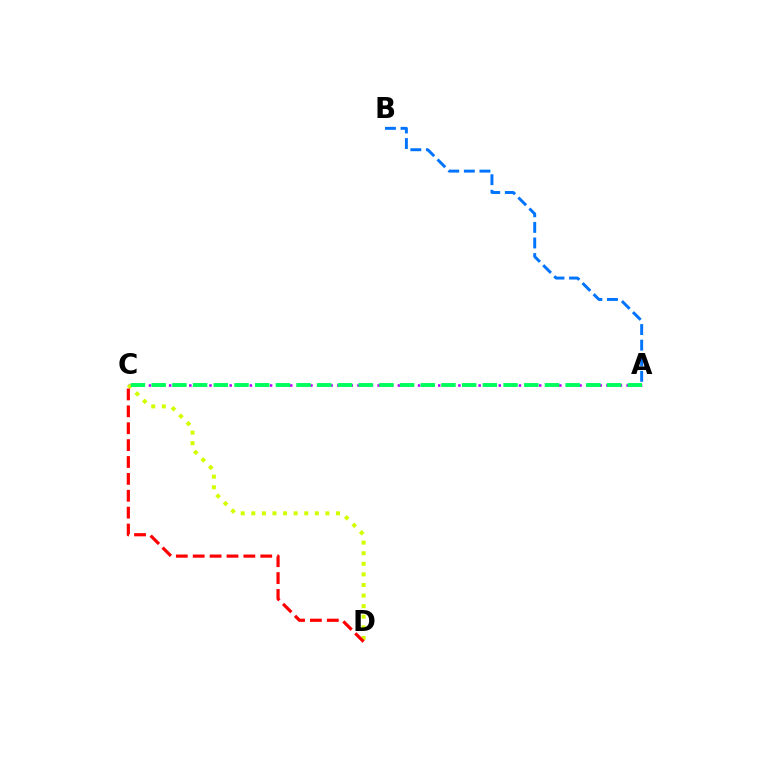{('A', 'C'): [{'color': '#b900ff', 'line_style': 'dotted', 'thickness': 1.83}, {'color': '#00ff5c', 'line_style': 'dashed', 'thickness': 2.81}], ('C', 'D'): [{'color': '#d1ff00', 'line_style': 'dotted', 'thickness': 2.88}, {'color': '#ff0000', 'line_style': 'dashed', 'thickness': 2.29}], ('A', 'B'): [{'color': '#0074ff', 'line_style': 'dashed', 'thickness': 2.12}]}